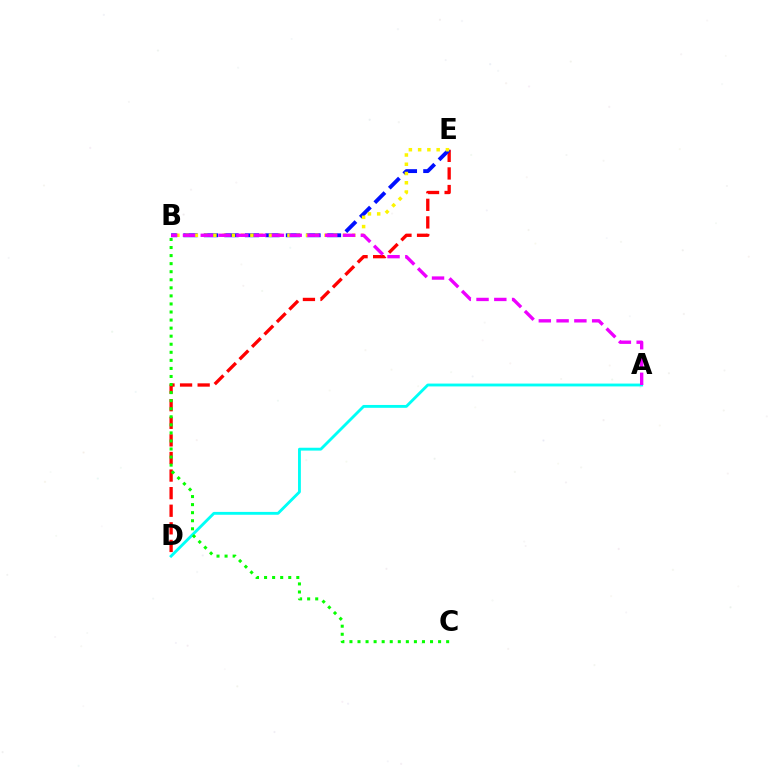{('D', 'E'): [{'color': '#ff0000', 'line_style': 'dashed', 'thickness': 2.39}], ('B', 'E'): [{'color': '#0010ff', 'line_style': 'dashed', 'thickness': 2.78}, {'color': '#fcf500', 'line_style': 'dotted', 'thickness': 2.52}], ('A', 'D'): [{'color': '#00fff6', 'line_style': 'solid', 'thickness': 2.05}], ('A', 'B'): [{'color': '#ee00ff', 'line_style': 'dashed', 'thickness': 2.42}], ('B', 'C'): [{'color': '#08ff00', 'line_style': 'dotted', 'thickness': 2.19}]}